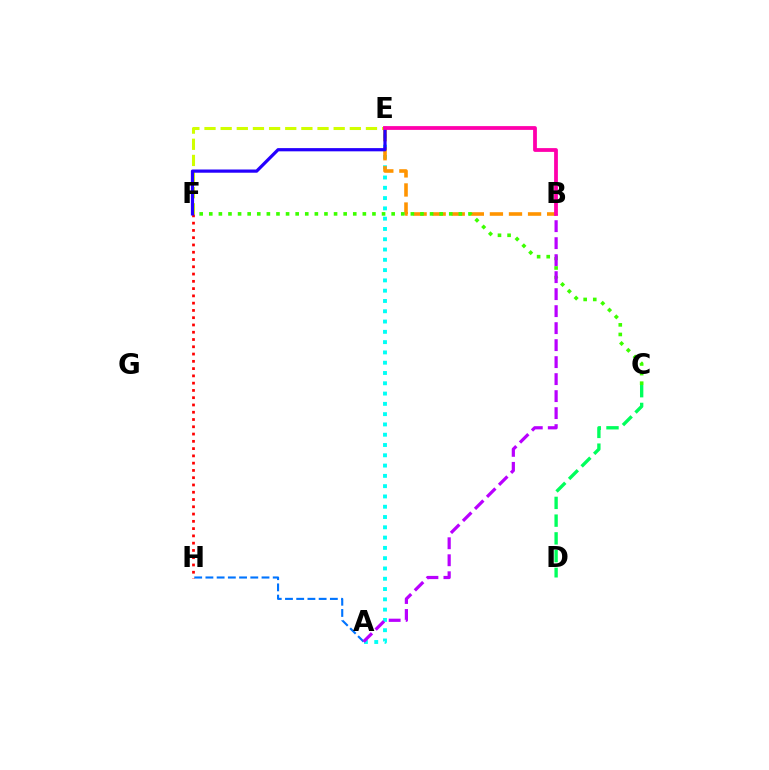{('A', 'E'): [{'color': '#00fff6', 'line_style': 'dotted', 'thickness': 2.8}], ('B', 'E'): [{'color': '#ff9400', 'line_style': 'dashed', 'thickness': 2.59}, {'color': '#ff00ac', 'line_style': 'solid', 'thickness': 2.72}], ('E', 'F'): [{'color': '#d1ff00', 'line_style': 'dashed', 'thickness': 2.19}, {'color': '#2500ff', 'line_style': 'solid', 'thickness': 2.31}], ('A', 'H'): [{'color': '#0074ff', 'line_style': 'dashed', 'thickness': 1.52}], ('C', 'F'): [{'color': '#3dff00', 'line_style': 'dotted', 'thickness': 2.61}], ('A', 'B'): [{'color': '#b900ff', 'line_style': 'dashed', 'thickness': 2.31}], ('F', 'H'): [{'color': '#ff0000', 'line_style': 'dotted', 'thickness': 1.98}], ('C', 'D'): [{'color': '#00ff5c', 'line_style': 'dashed', 'thickness': 2.41}]}